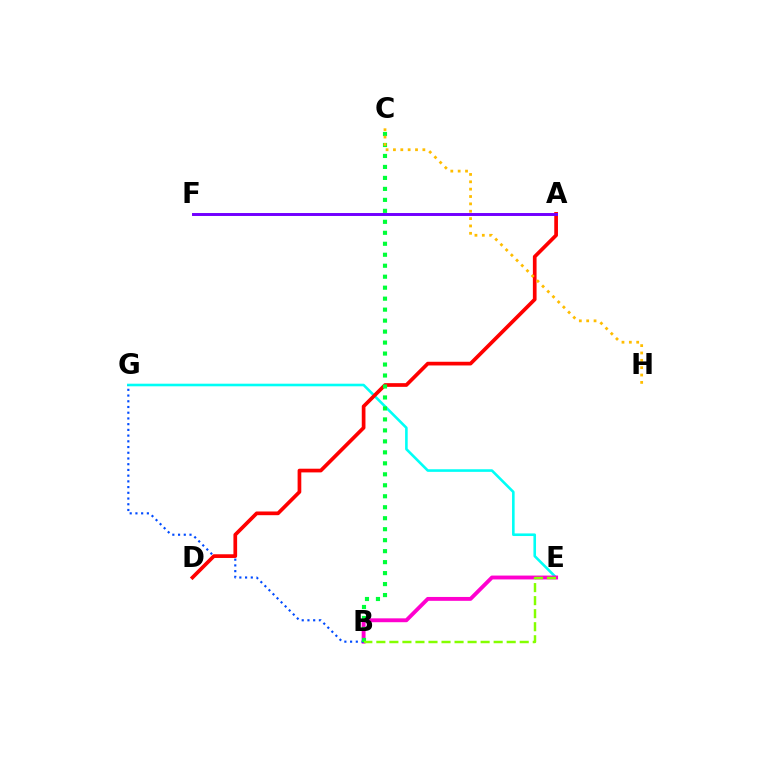{('E', 'G'): [{'color': '#00fff6', 'line_style': 'solid', 'thickness': 1.87}], ('B', 'E'): [{'color': '#ff00cf', 'line_style': 'solid', 'thickness': 2.79}, {'color': '#84ff00', 'line_style': 'dashed', 'thickness': 1.77}], ('B', 'G'): [{'color': '#004bff', 'line_style': 'dotted', 'thickness': 1.55}], ('A', 'D'): [{'color': '#ff0000', 'line_style': 'solid', 'thickness': 2.66}], ('B', 'C'): [{'color': '#00ff39', 'line_style': 'dotted', 'thickness': 2.98}], ('C', 'H'): [{'color': '#ffbd00', 'line_style': 'dotted', 'thickness': 2.0}], ('A', 'F'): [{'color': '#7200ff', 'line_style': 'solid', 'thickness': 2.12}]}